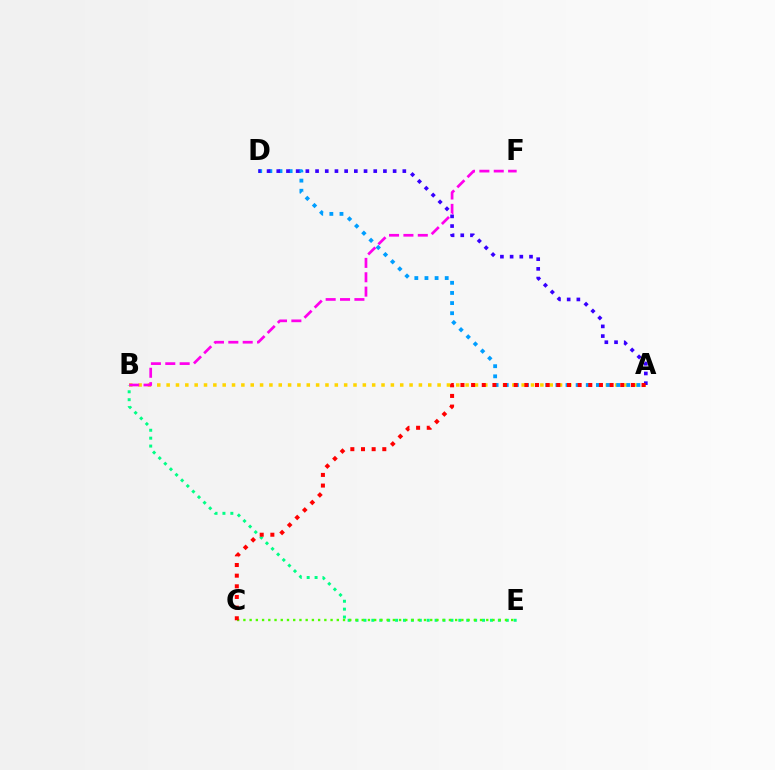{('A', 'B'): [{'color': '#ffd500', 'line_style': 'dotted', 'thickness': 2.54}], ('B', 'E'): [{'color': '#00ff86', 'line_style': 'dotted', 'thickness': 2.15}], ('A', 'D'): [{'color': '#009eff', 'line_style': 'dotted', 'thickness': 2.75}, {'color': '#3700ff', 'line_style': 'dotted', 'thickness': 2.63}], ('C', 'E'): [{'color': '#4fff00', 'line_style': 'dotted', 'thickness': 1.69}], ('A', 'C'): [{'color': '#ff0000', 'line_style': 'dotted', 'thickness': 2.89}], ('B', 'F'): [{'color': '#ff00ed', 'line_style': 'dashed', 'thickness': 1.95}]}